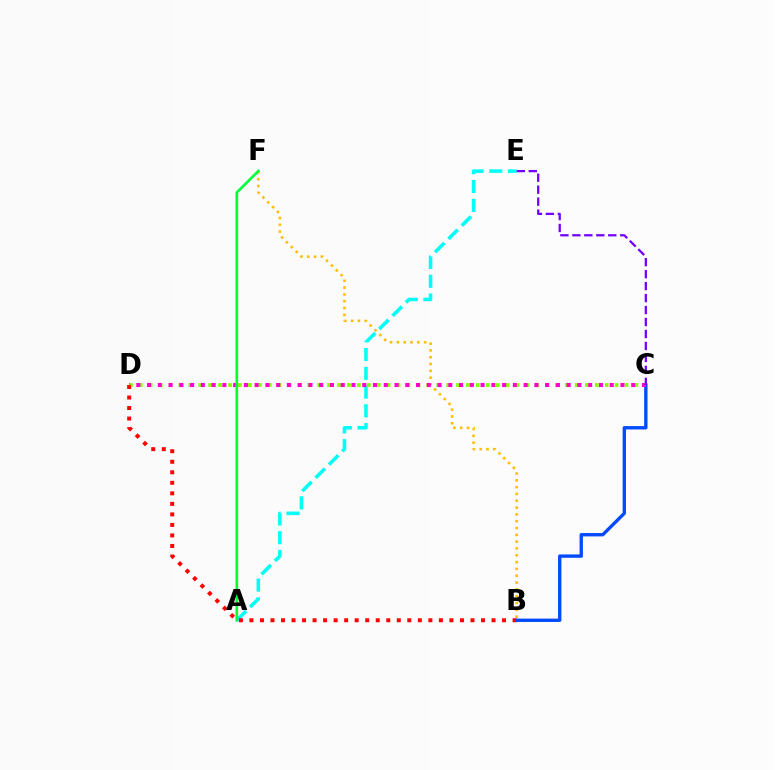{('A', 'E'): [{'color': '#00fff6', 'line_style': 'dashed', 'thickness': 2.55}], ('C', 'D'): [{'color': '#84ff00', 'line_style': 'dotted', 'thickness': 2.69}, {'color': '#ff00cf', 'line_style': 'dotted', 'thickness': 2.92}], ('B', 'D'): [{'color': '#ff0000', 'line_style': 'dotted', 'thickness': 2.86}], ('B', 'F'): [{'color': '#ffbd00', 'line_style': 'dotted', 'thickness': 1.85}], ('B', 'C'): [{'color': '#004bff', 'line_style': 'solid', 'thickness': 2.41}], ('C', 'E'): [{'color': '#7200ff', 'line_style': 'dashed', 'thickness': 1.63}], ('A', 'F'): [{'color': '#00ff39', 'line_style': 'solid', 'thickness': 1.92}]}